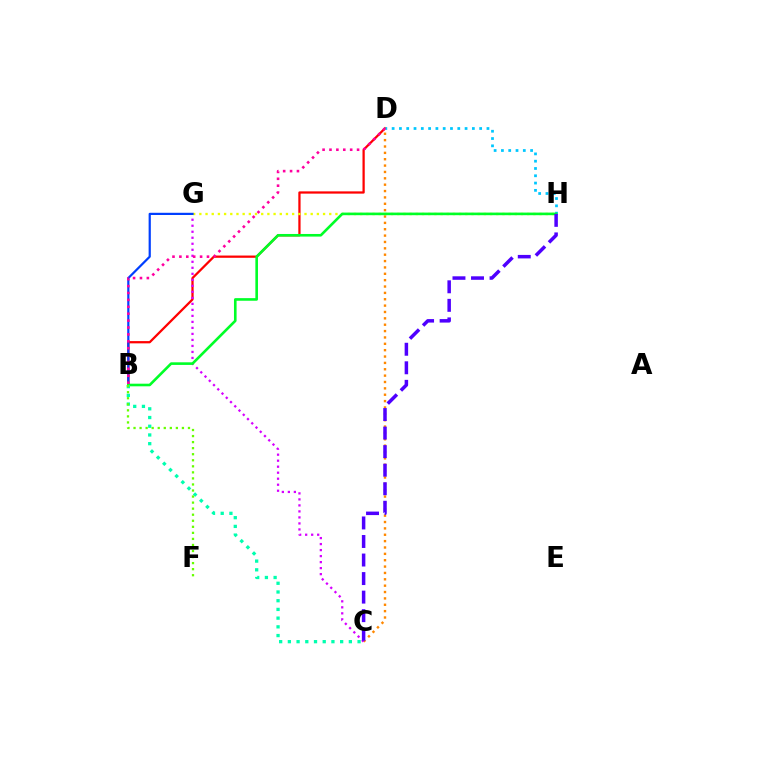{('B', 'D'): [{'color': '#ff0000', 'line_style': 'solid', 'thickness': 1.62}, {'color': '#ff00a0', 'line_style': 'dotted', 'thickness': 1.87}], ('C', 'D'): [{'color': '#ff8800', 'line_style': 'dotted', 'thickness': 1.73}], ('D', 'H'): [{'color': '#00c7ff', 'line_style': 'dotted', 'thickness': 1.98}], ('C', 'G'): [{'color': '#d600ff', 'line_style': 'dotted', 'thickness': 1.63}], ('G', 'H'): [{'color': '#eeff00', 'line_style': 'dotted', 'thickness': 1.68}], ('B', 'G'): [{'color': '#003fff', 'line_style': 'solid', 'thickness': 1.59}], ('B', 'H'): [{'color': '#00ff27', 'line_style': 'solid', 'thickness': 1.88}], ('C', 'H'): [{'color': '#4f00ff', 'line_style': 'dashed', 'thickness': 2.52}], ('B', 'C'): [{'color': '#00ffaf', 'line_style': 'dotted', 'thickness': 2.37}], ('B', 'F'): [{'color': '#66ff00', 'line_style': 'dotted', 'thickness': 1.64}]}